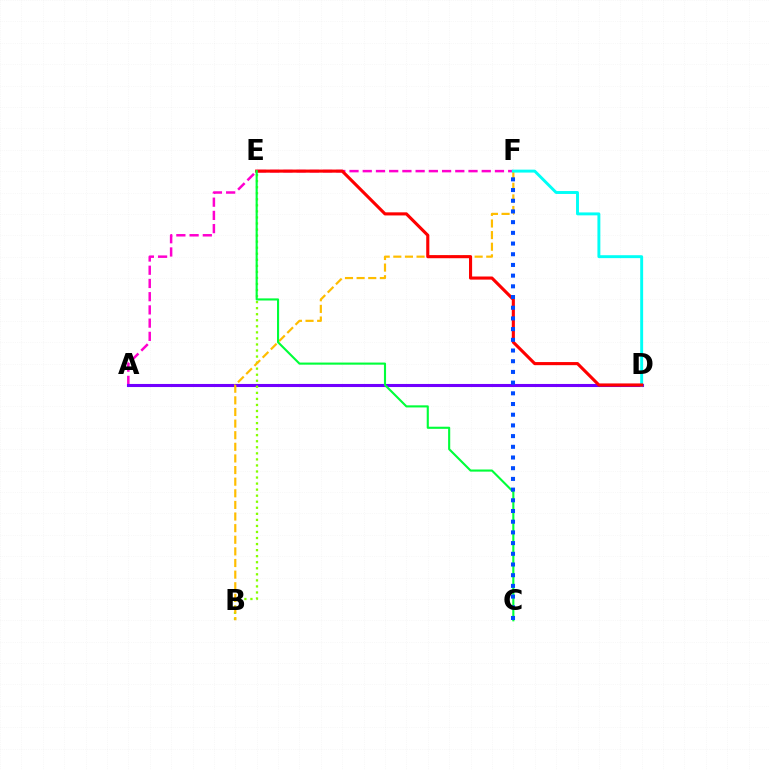{('A', 'F'): [{'color': '#ff00cf', 'line_style': 'dashed', 'thickness': 1.8}], ('A', 'D'): [{'color': '#7200ff', 'line_style': 'solid', 'thickness': 2.22}], ('B', 'E'): [{'color': '#84ff00', 'line_style': 'dotted', 'thickness': 1.64}], ('B', 'F'): [{'color': '#ffbd00', 'line_style': 'dashed', 'thickness': 1.58}], ('D', 'F'): [{'color': '#00fff6', 'line_style': 'solid', 'thickness': 2.1}], ('D', 'E'): [{'color': '#ff0000', 'line_style': 'solid', 'thickness': 2.24}], ('C', 'E'): [{'color': '#00ff39', 'line_style': 'solid', 'thickness': 1.52}], ('C', 'F'): [{'color': '#004bff', 'line_style': 'dotted', 'thickness': 2.91}]}